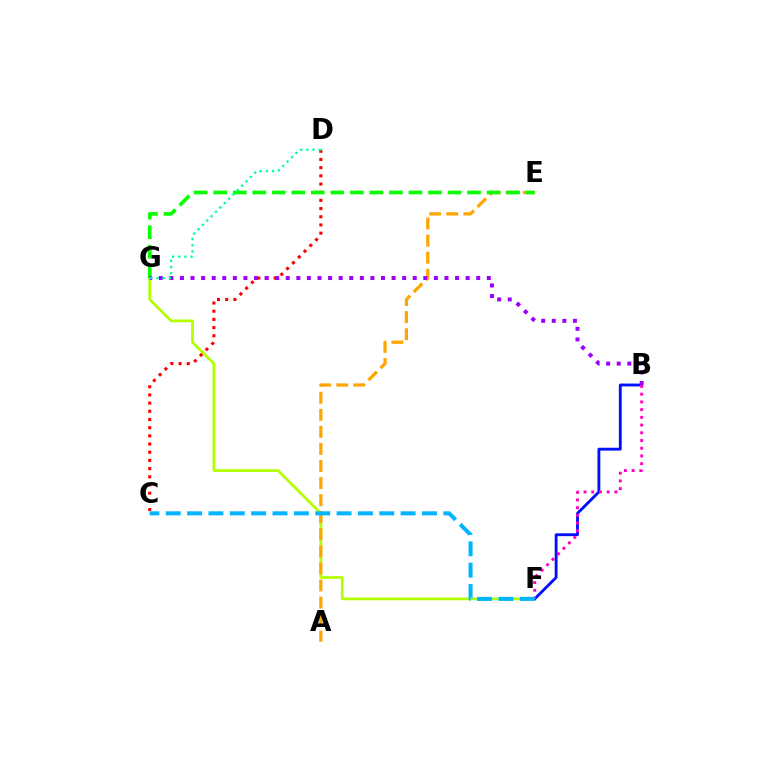{('F', 'G'): [{'color': '#b3ff00', 'line_style': 'solid', 'thickness': 1.98}], ('B', 'F'): [{'color': '#0010ff', 'line_style': 'solid', 'thickness': 2.05}, {'color': '#ff00bd', 'line_style': 'dotted', 'thickness': 2.1}], ('A', 'E'): [{'color': '#ffa500', 'line_style': 'dashed', 'thickness': 2.32}], ('C', 'D'): [{'color': '#ff0000', 'line_style': 'dotted', 'thickness': 2.22}], ('E', 'G'): [{'color': '#08ff00', 'line_style': 'dashed', 'thickness': 2.65}], ('B', 'G'): [{'color': '#9b00ff', 'line_style': 'dotted', 'thickness': 2.87}], ('D', 'G'): [{'color': '#00ff9d', 'line_style': 'dotted', 'thickness': 1.67}], ('C', 'F'): [{'color': '#00b5ff', 'line_style': 'dashed', 'thickness': 2.9}]}